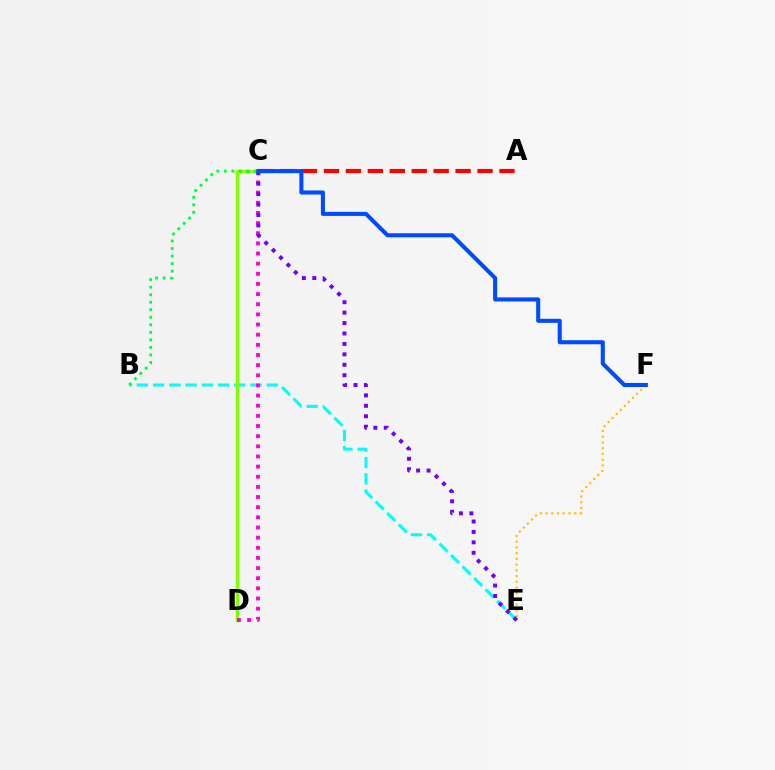{('B', 'E'): [{'color': '#00fff6', 'line_style': 'dashed', 'thickness': 2.21}], ('A', 'C'): [{'color': '#ff0000', 'line_style': 'dashed', 'thickness': 2.98}], ('E', 'F'): [{'color': '#ffbd00', 'line_style': 'dotted', 'thickness': 1.55}], ('C', 'D'): [{'color': '#84ff00', 'line_style': 'solid', 'thickness': 2.49}, {'color': '#ff00cf', 'line_style': 'dotted', 'thickness': 2.76}], ('C', 'E'): [{'color': '#7200ff', 'line_style': 'dotted', 'thickness': 2.83}], ('B', 'C'): [{'color': '#00ff39', 'line_style': 'dotted', 'thickness': 2.04}], ('C', 'F'): [{'color': '#004bff', 'line_style': 'solid', 'thickness': 2.93}]}